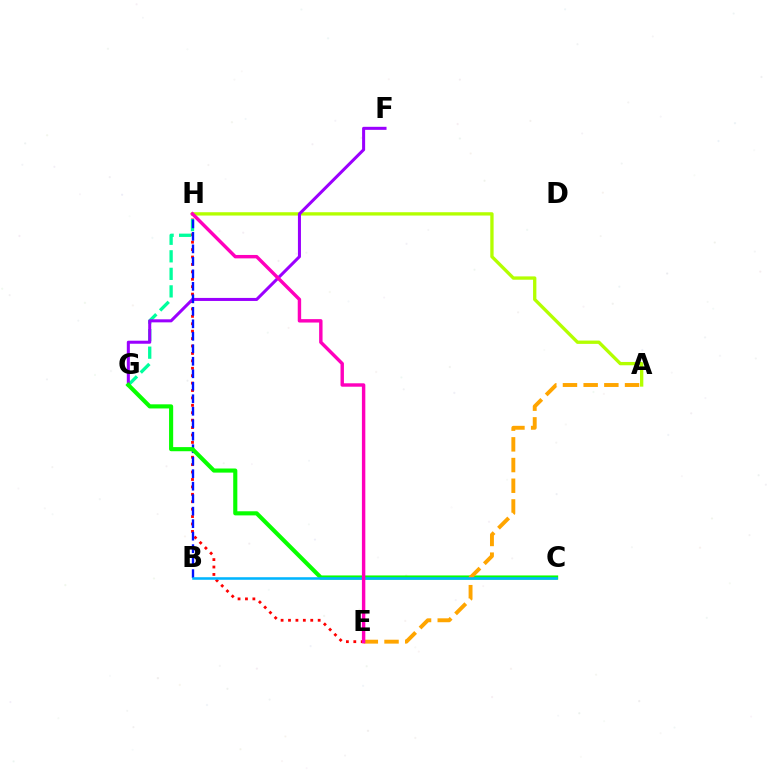{('E', 'H'): [{'color': '#ff0000', 'line_style': 'dotted', 'thickness': 2.01}, {'color': '#ff00bd', 'line_style': 'solid', 'thickness': 2.46}], ('A', 'H'): [{'color': '#b3ff00', 'line_style': 'solid', 'thickness': 2.39}], ('G', 'H'): [{'color': '#00ff9d', 'line_style': 'dashed', 'thickness': 2.38}], ('F', 'G'): [{'color': '#9b00ff', 'line_style': 'solid', 'thickness': 2.19}], ('B', 'H'): [{'color': '#0010ff', 'line_style': 'dashed', 'thickness': 1.7}], ('C', 'G'): [{'color': '#08ff00', 'line_style': 'solid', 'thickness': 2.97}], ('A', 'E'): [{'color': '#ffa500', 'line_style': 'dashed', 'thickness': 2.81}], ('B', 'C'): [{'color': '#00b5ff', 'line_style': 'solid', 'thickness': 1.84}]}